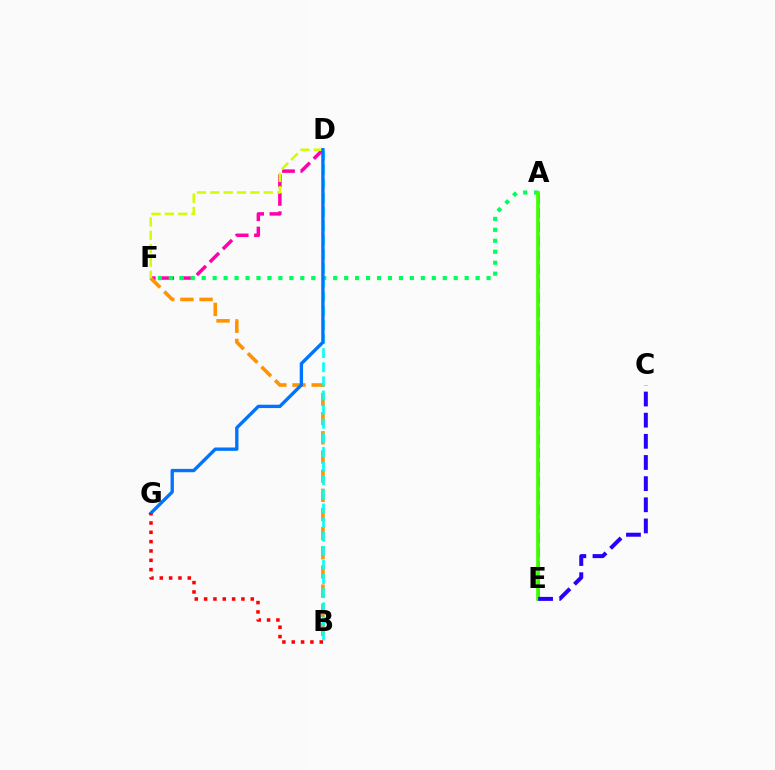{('A', 'E'): [{'color': '#b900ff', 'line_style': 'dashed', 'thickness': 1.92}, {'color': '#3dff00', 'line_style': 'solid', 'thickness': 2.64}], ('D', 'F'): [{'color': '#ff00ac', 'line_style': 'dashed', 'thickness': 2.5}, {'color': '#d1ff00', 'line_style': 'dashed', 'thickness': 1.82}], ('B', 'F'): [{'color': '#ff9400', 'line_style': 'dashed', 'thickness': 2.6}], ('A', 'F'): [{'color': '#00ff5c', 'line_style': 'dotted', 'thickness': 2.98}], ('B', 'D'): [{'color': '#00fff6', 'line_style': 'dashed', 'thickness': 1.92}], ('C', 'E'): [{'color': '#2500ff', 'line_style': 'dashed', 'thickness': 2.87}], ('D', 'G'): [{'color': '#0074ff', 'line_style': 'solid', 'thickness': 2.41}], ('B', 'G'): [{'color': '#ff0000', 'line_style': 'dotted', 'thickness': 2.54}]}